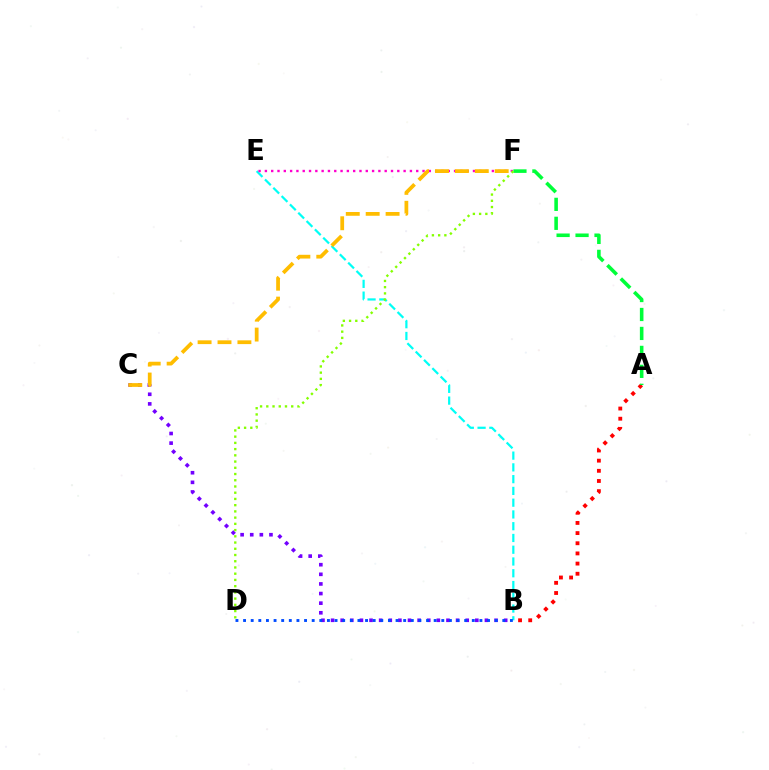{('B', 'C'): [{'color': '#7200ff', 'line_style': 'dotted', 'thickness': 2.61}], ('B', 'E'): [{'color': '#00fff6', 'line_style': 'dashed', 'thickness': 1.6}], ('B', 'D'): [{'color': '#004bff', 'line_style': 'dotted', 'thickness': 2.07}], ('A', 'B'): [{'color': '#ff0000', 'line_style': 'dotted', 'thickness': 2.76}], ('E', 'F'): [{'color': '#ff00cf', 'line_style': 'dotted', 'thickness': 1.71}], ('C', 'F'): [{'color': '#ffbd00', 'line_style': 'dashed', 'thickness': 2.7}], ('A', 'F'): [{'color': '#00ff39', 'line_style': 'dashed', 'thickness': 2.58}], ('D', 'F'): [{'color': '#84ff00', 'line_style': 'dotted', 'thickness': 1.69}]}